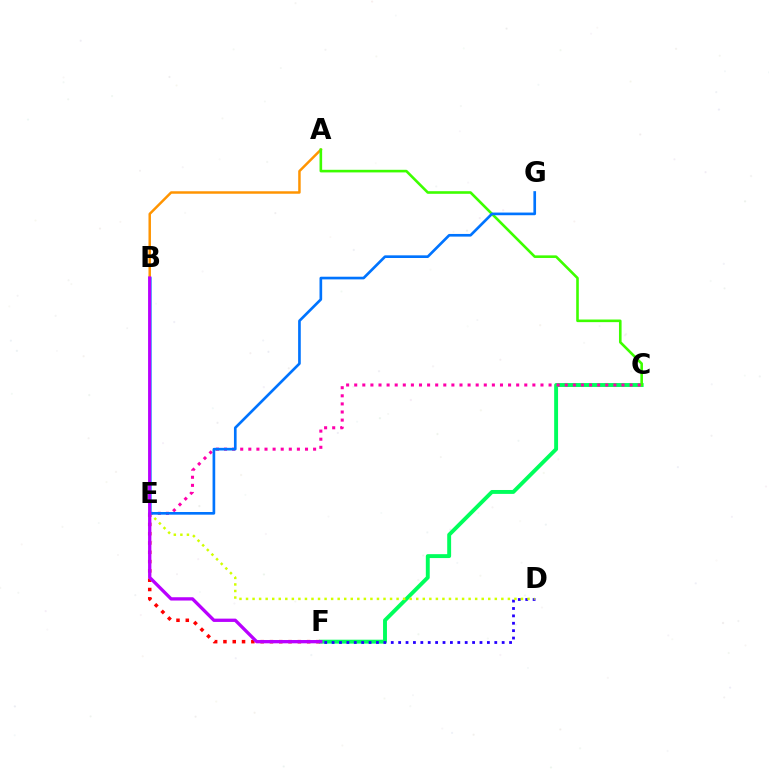{('C', 'F'): [{'color': '#00ff5c', 'line_style': 'solid', 'thickness': 2.81}], ('A', 'B'): [{'color': '#ff9400', 'line_style': 'solid', 'thickness': 1.79}], ('E', 'F'): [{'color': '#ff0000', 'line_style': 'dotted', 'thickness': 2.53}], ('A', 'C'): [{'color': '#3dff00', 'line_style': 'solid', 'thickness': 1.88}], ('C', 'E'): [{'color': '#ff00ac', 'line_style': 'dotted', 'thickness': 2.2}], ('D', 'F'): [{'color': '#2500ff', 'line_style': 'dotted', 'thickness': 2.01}], ('D', 'E'): [{'color': '#d1ff00', 'line_style': 'dotted', 'thickness': 1.78}], ('B', 'E'): [{'color': '#00fff6', 'line_style': 'solid', 'thickness': 1.83}], ('E', 'G'): [{'color': '#0074ff', 'line_style': 'solid', 'thickness': 1.92}], ('B', 'F'): [{'color': '#b900ff', 'line_style': 'solid', 'thickness': 2.38}]}